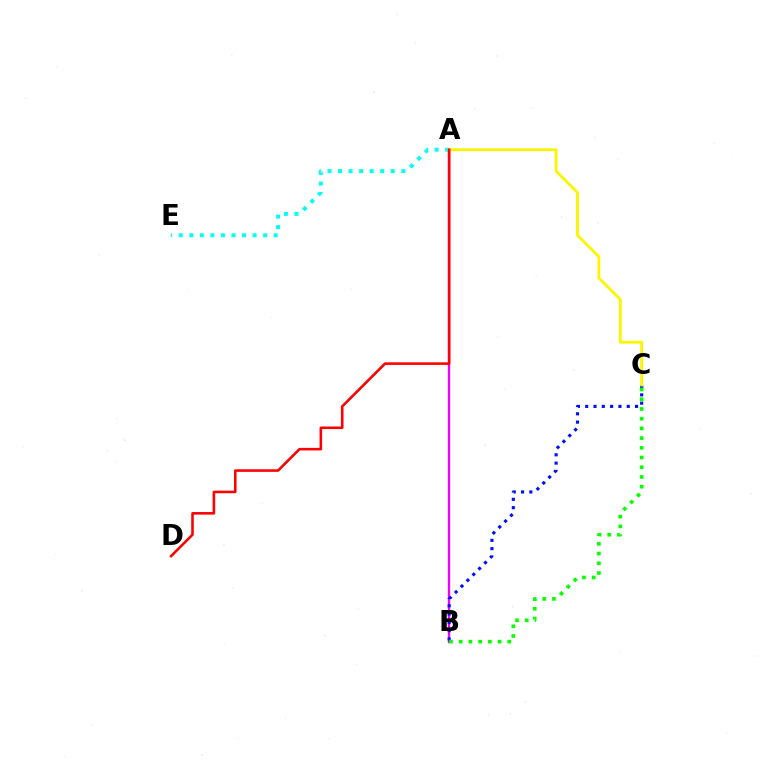{('A', 'B'): [{'color': '#ee00ff', 'line_style': 'solid', 'thickness': 1.67}], ('A', 'E'): [{'color': '#00fff6', 'line_style': 'dotted', 'thickness': 2.87}], ('B', 'C'): [{'color': '#0010ff', 'line_style': 'dotted', 'thickness': 2.26}, {'color': '#08ff00', 'line_style': 'dotted', 'thickness': 2.64}], ('A', 'C'): [{'color': '#fcf500', 'line_style': 'solid', 'thickness': 2.02}], ('A', 'D'): [{'color': '#ff0000', 'line_style': 'solid', 'thickness': 1.85}]}